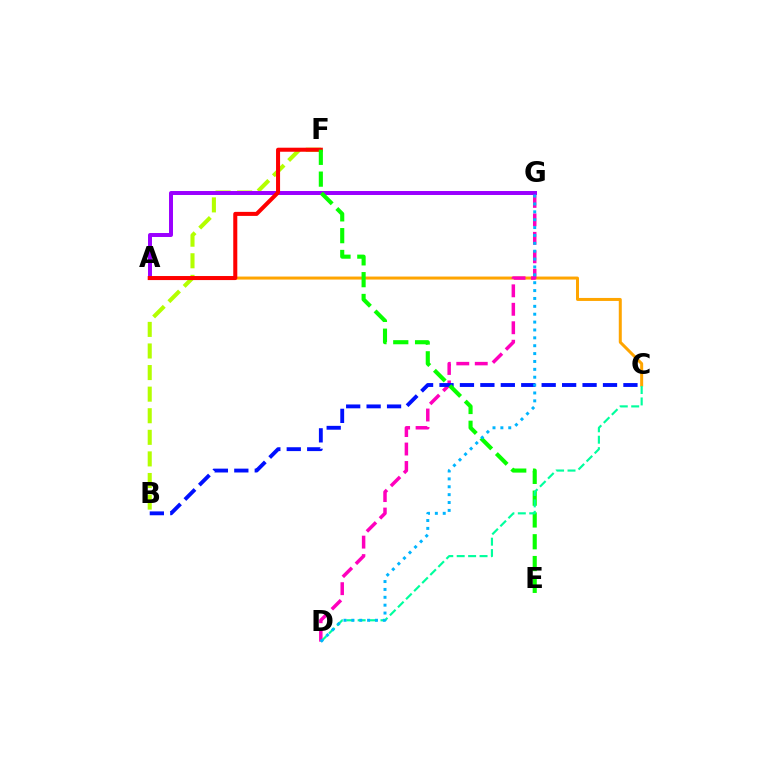{('A', 'C'): [{'color': '#ffa500', 'line_style': 'solid', 'thickness': 2.16}], ('D', 'G'): [{'color': '#ff00bd', 'line_style': 'dashed', 'thickness': 2.51}, {'color': '#00b5ff', 'line_style': 'dotted', 'thickness': 2.14}], ('B', 'F'): [{'color': '#b3ff00', 'line_style': 'dashed', 'thickness': 2.93}], ('B', 'C'): [{'color': '#0010ff', 'line_style': 'dashed', 'thickness': 2.78}], ('A', 'G'): [{'color': '#9b00ff', 'line_style': 'solid', 'thickness': 2.86}], ('A', 'F'): [{'color': '#ff0000', 'line_style': 'solid', 'thickness': 2.91}], ('E', 'F'): [{'color': '#08ff00', 'line_style': 'dashed', 'thickness': 2.96}], ('C', 'D'): [{'color': '#00ff9d', 'line_style': 'dashed', 'thickness': 1.55}]}